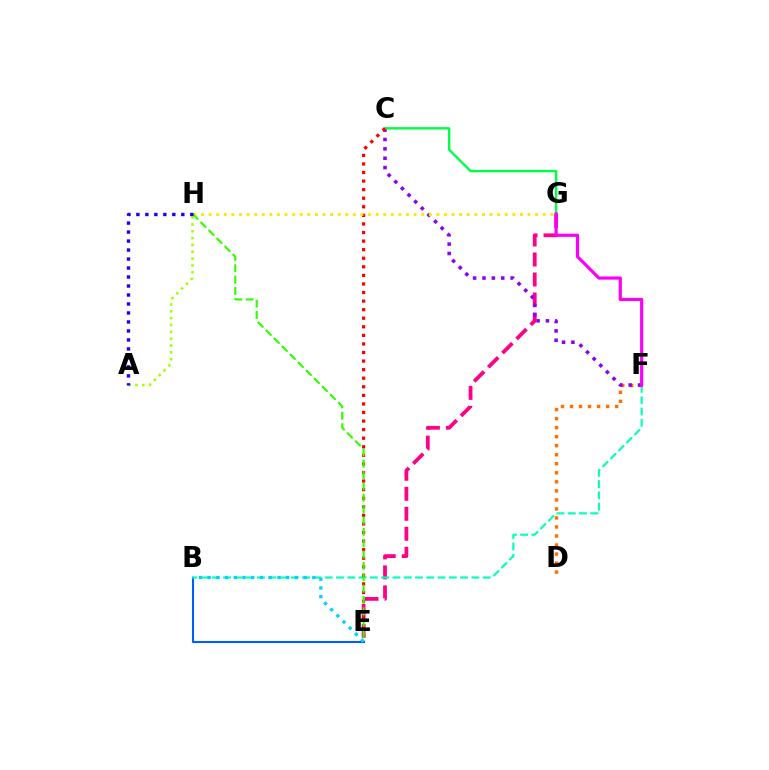{('E', 'G'): [{'color': '#ff0088', 'line_style': 'dashed', 'thickness': 2.72}], ('B', 'E'): [{'color': '#005dff', 'line_style': 'solid', 'thickness': 1.51}, {'color': '#00d3ff', 'line_style': 'dotted', 'thickness': 2.37}], ('B', 'F'): [{'color': '#00ffbb', 'line_style': 'dashed', 'thickness': 1.53}], ('D', 'F'): [{'color': '#ff7000', 'line_style': 'dotted', 'thickness': 2.45}], ('C', 'F'): [{'color': '#8a00ff', 'line_style': 'dotted', 'thickness': 2.55}], ('C', 'G'): [{'color': '#00ff45', 'line_style': 'solid', 'thickness': 1.73}], ('C', 'E'): [{'color': '#ff0000', 'line_style': 'dotted', 'thickness': 2.33}], ('F', 'G'): [{'color': '#fa00f9', 'line_style': 'solid', 'thickness': 2.29}], ('G', 'H'): [{'color': '#ffe600', 'line_style': 'dotted', 'thickness': 2.06}], ('E', 'H'): [{'color': '#31ff00', 'line_style': 'dashed', 'thickness': 1.54}], ('A', 'H'): [{'color': '#a2ff00', 'line_style': 'dotted', 'thickness': 1.86}, {'color': '#1900ff', 'line_style': 'dotted', 'thickness': 2.44}]}